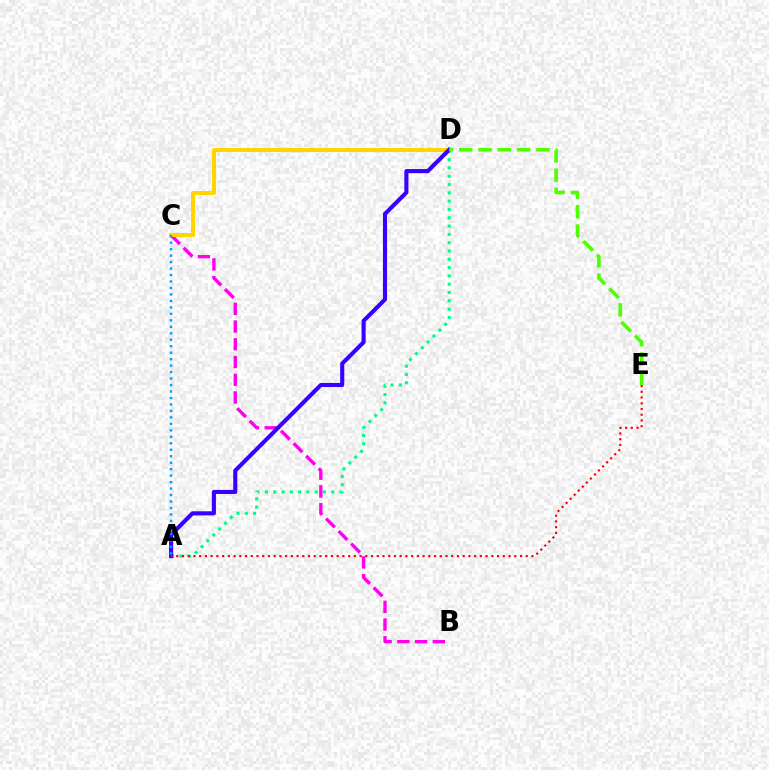{('B', 'C'): [{'color': '#ff00ed', 'line_style': 'dashed', 'thickness': 2.41}], ('A', 'D'): [{'color': '#00ff86', 'line_style': 'dotted', 'thickness': 2.26}, {'color': '#3700ff', 'line_style': 'solid', 'thickness': 2.95}], ('C', 'D'): [{'color': '#ffd500', 'line_style': 'solid', 'thickness': 2.87}], ('A', 'E'): [{'color': '#ff0000', 'line_style': 'dotted', 'thickness': 1.56}], ('D', 'E'): [{'color': '#4fff00', 'line_style': 'dashed', 'thickness': 2.62}], ('A', 'C'): [{'color': '#009eff', 'line_style': 'dotted', 'thickness': 1.76}]}